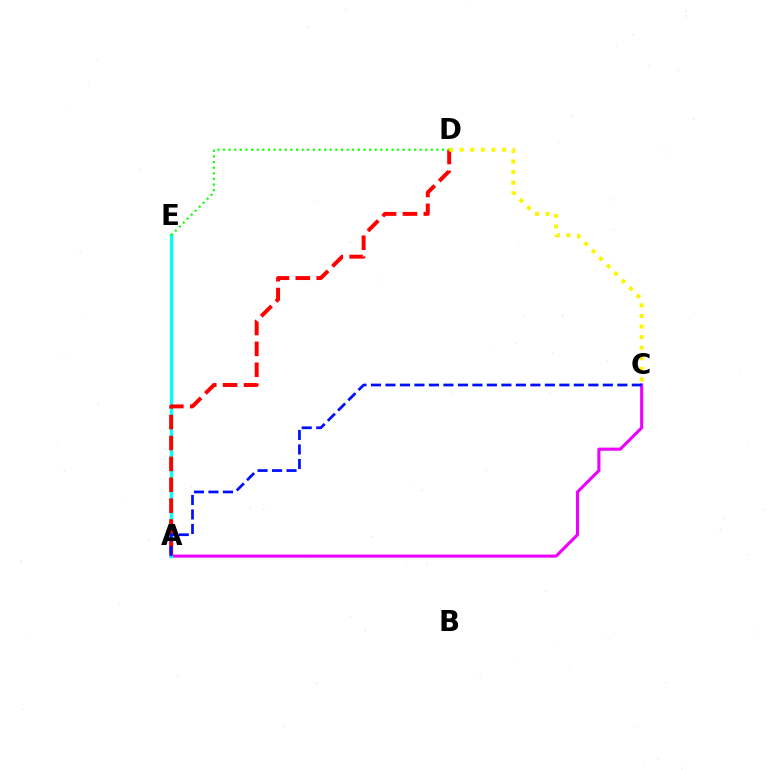{('A', 'C'): [{'color': '#ee00ff', 'line_style': 'solid', 'thickness': 2.22}, {'color': '#0010ff', 'line_style': 'dashed', 'thickness': 1.97}], ('A', 'E'): [{'color': '#00fff6', 'line_style': 'solid', 'thickness': 2.4}], ('A', 'D'): [{'color': '#ff0000', 'line_style': 'dashed', 'thickness': 2.84}], ('C', 'D'): [{'color': '#fcf500', 'line_style': 'dotted', 'thickness': 2.87}], ('D', 'E'): [{'color': '#08ff00', 'line_style': 'dotted', 'thickness': 1.53}]}